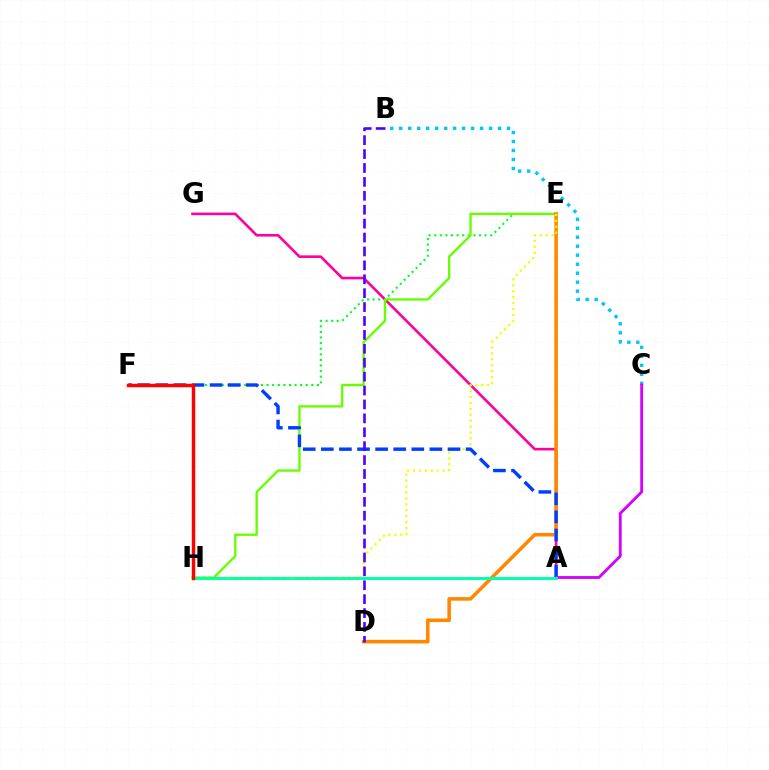{('E', 'F'): [{'color': '#00ff27', 'line_style': 'dotted', 'thickness': 1.52}], ('A', 'G'): [{'color': '#ff00a0', 'line_style': 'solid', 'thickness': 1.88}], ('B', 'C'): [{'color': '#00c7ff', 'line_style': 'dotted', 'thickness': 2.44}], ('E', 'H'): [{'color': '#66ff00', 'line_style': 'solid', 'thickness': 1.7}, {'color': '#eeff00', 'line_style': 'dotted', 'thickness': 1.61}], ('D', 'E'): [{'color': '#ff8800', 'line_style': 'solid', 'thickness': 2.57}], ('A', 'F'): [{'color': '#003fff', 'line_style': 'dashed', 'thickness': 2.46}], ('A', 'C'): [{'color': '#d600ff', 'line_style': 'solid', 'thickness': 2.04}], ('A', 'H'): [{'color': '#00ffaf', 'line_style': 'solid', 'thickness': 2.11}], ('B', 'D'): [{'color': '#4f00ff', 'line_style': 'dashed', 'thickness': 1.89}], ('F', 'H'): [{'color': '#ff0000', 'line_style': 'solid', 'thickness': 2.47}]}